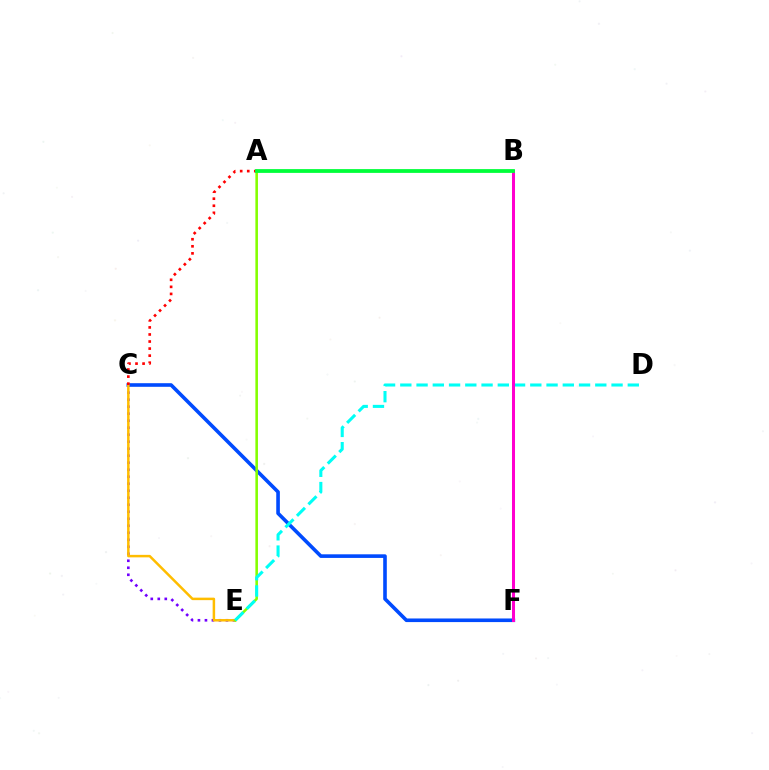{('C', 'E'): [{'color': '#7200ff', 'line_style': 'dotted', 'thickness': 1.9}, {'color': '#ffbd00', 'line_style': 'solid', 'thickness': 1.8}], ('C', 'F'): [{'color': '#004bff', 'line_style': 'solid', 'thickness': 2.6}], ('A', 'C'): [{'color': '#ff0000', 'line_style': 'dotted', 'thickness': 1.92}], ('A', 'E'): [{'color': '#84ff00', 'line_style': 'solid', 'thickness': 1.86}], ('D', 'E'): [{'color': '#00fff6', 'line_style': 'dashed', 'thickness': 2.21}], ('B', 'F'): [{'color': '#ff00cf', 'line_style': 'solid', 'thickness': 2.17}], ('A', 'B'): [{'color': '#00ff39', 'line_style': 'solid', 'thickness': 2.72}]}